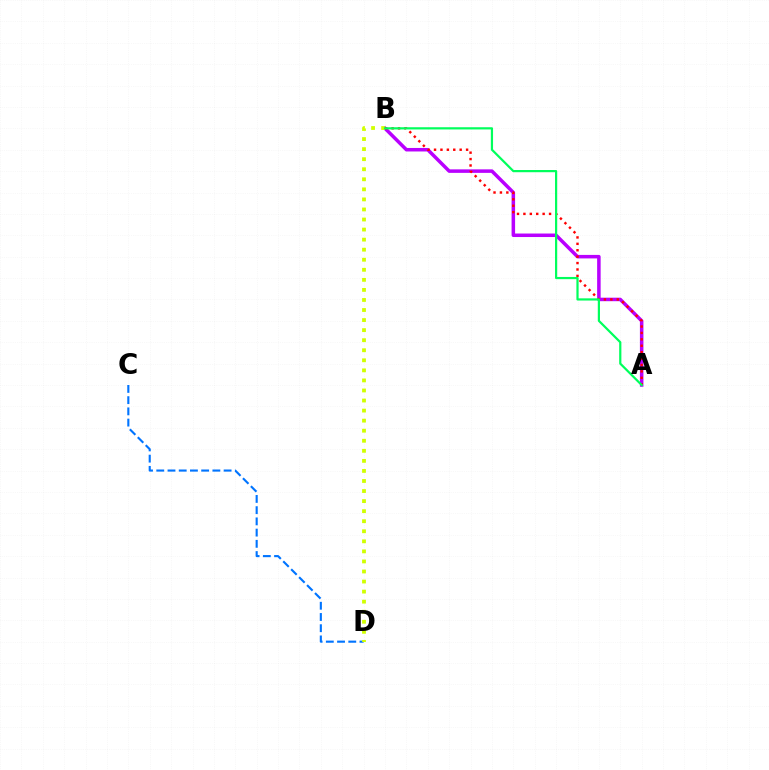{('A', 'B'): [{'color': '#b900ff', 'line_style': 'solid', 'thickness': 2.53}, {'color': '#ff0000', 'line_style': 'dotted', 'thickness': 1.74}, {'color': '#00ff5c', 'line_style': 'solid', 'thickness': 1.59}], ('C', 'D'): [{'color': '#0074ff', 'line_style': 'dashed', 'thickness': 1.52}], ('B', 'D'): [{'color': '#d1ff00', 'line_style': 'dotted', 'thickness': 2.73}]}